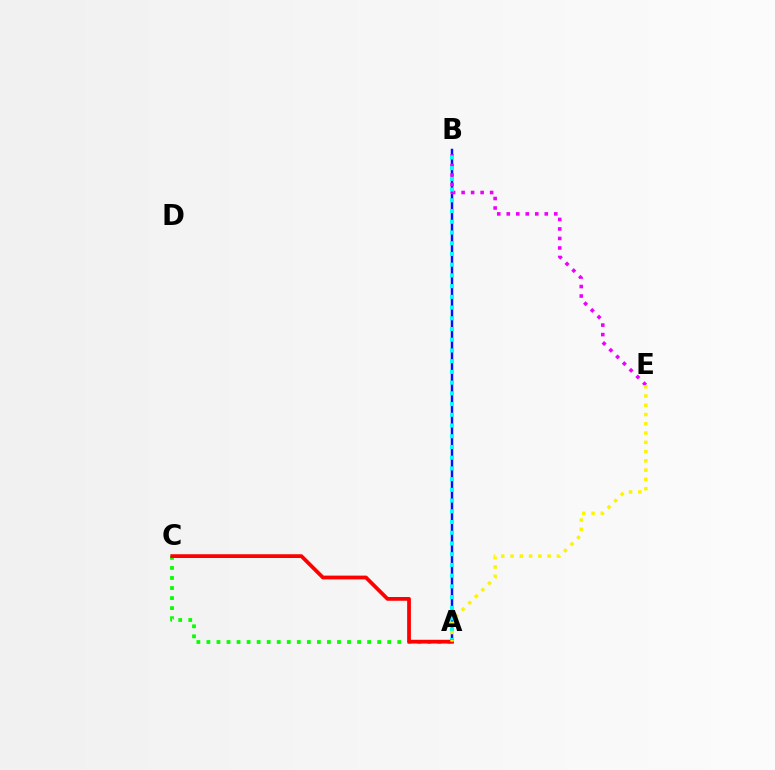{('A', 'B'): [{'color': '#0010ff', 'line_style': 'solid', 'thickness': 1.77}, {'color': '#00fff6', 'line_style': 'dotted', 'thickness': 2.91}], ('A', 'C'): [{'color': '#08ff00', 'line_style': 'dotted', 'thickness': 2.73}, {'color': '#ff0000', 'line_style': 'solid', 'thickness': 2.71}], ('B', 'E'): [{'color': '#ee00ff', 'line_style': 'dotted', 'thickness': 2.58}], ('A', 'E'): [{'color': '#fcf500', 'line_style': 'dotted', 'thickness': 2.52}]}